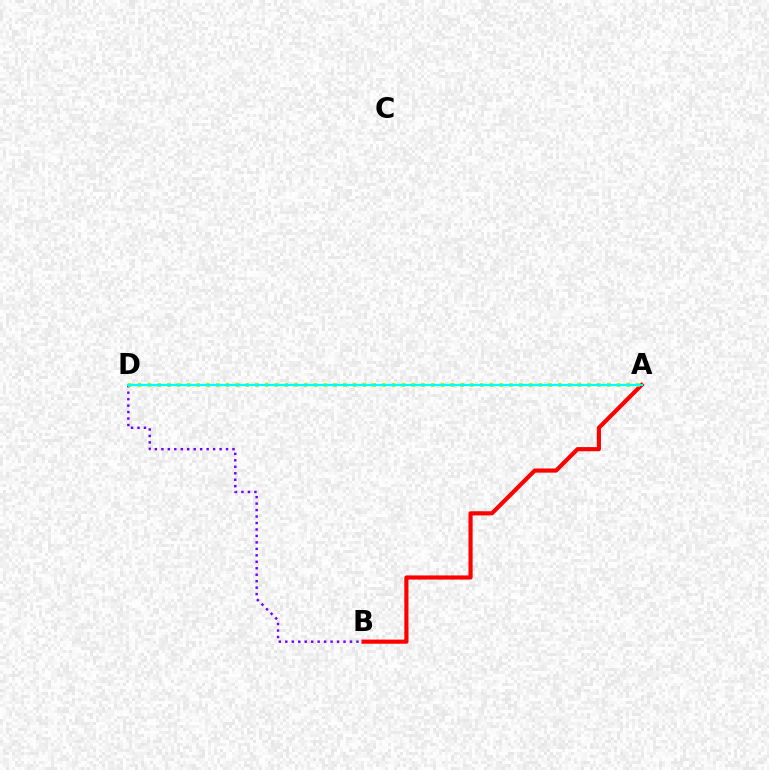{('B', 'D'): [{'color': '#7200ff', 'line_style': 'dotted', 'thickness': 1.76}], ('A', 'B'): [{'color': '#ff0000', 'line_style': 'solid', 'thickness': 2.98}], ('A', 'D'): [{'color': '#84ff00', 'line_style': 'dotted', 'thickness': 2.66}, {'color': '#00fff6', 'line_style': 'solid', 'thickness': 1.57}]}